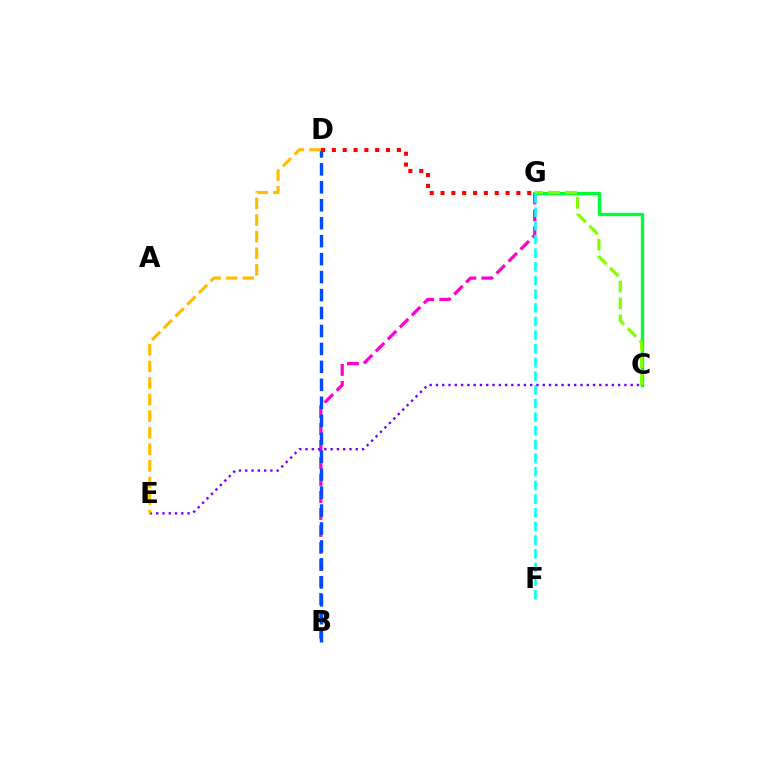{('B', 'G'): [{'color': '#ff00cf', 'line_style': 'dashed', 'thickness': 2.31}], ('B', 'D'): [{'color': '#004bff', 'line_style': 'dashed', 'thickness': 2.44}], ('C', 'G'): [{'color': '#00ff39', 'line_style': 'solid', 'thickness': 2.4}, {'color': '#84ff00', 'line_style': 'dashed', 'thickness': 2.3}], ('F', 'G'): [{'color': '#00fff6', 'line_style': 'dashed', 'thickness': 1.86}], ('D', 'G'): [{'color': '#ff0000', 'line_style': 'dotted', 'thickness': 2.94}], ('C', 'E'): [{'color': '#7200ff', 'line_style': 'dotted', 'thickness': 1.71}], ('D', 'E'): [{'color': '#ffbd00', 'line_style': 'dashed', 'thickness': 2.25}]}